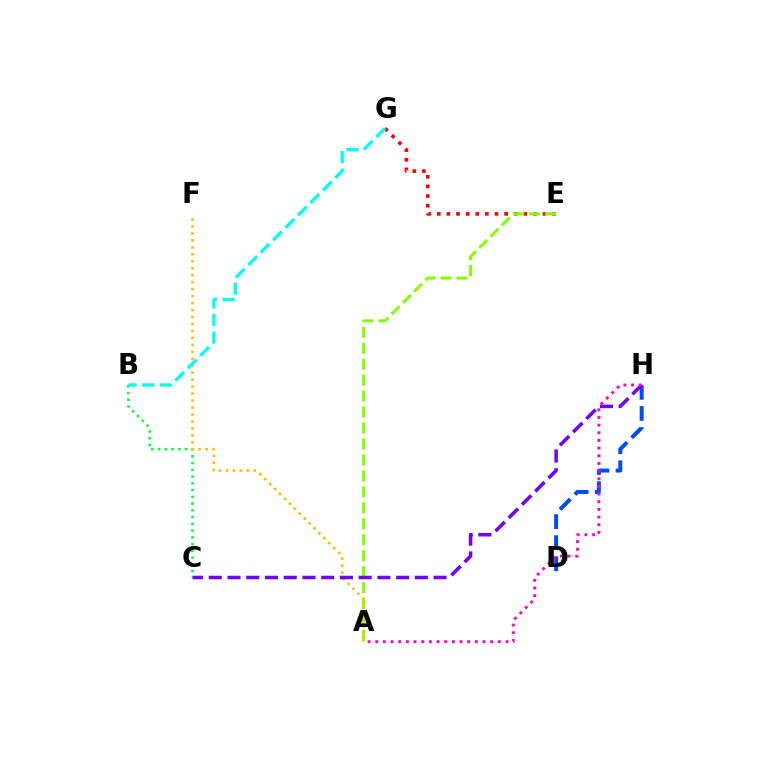{('B', 'C'): [{'color': '#00ff39', 'line_style': 'dotted', 'thickness': 1.84}], ('E', 'G'): [{'color': '#ff0000', 'line_style': 'dotted', 'thickness': 2.61}], ('A', 'E'): [{'color': '#84ff00', 'line_style': 'dashed', 'thickness': 2.17}], ('D', 'H'): [{'color': '#004bff', 'line_style': 'dashed', 'thickness': 2.86}], ('A', 'F'): [{'color': '#ffbd00', 'line_style': 'dotted', 'thickness': 1.89}], ('C', 'H'): [{'color': '#7200ff', 'line_style': 'dashed', 'thickness': 2.55}], ('B', 'G'): [{'color': '#00fff6', 'line_style': 'dashed', 'thickness': 2.39}], ('A', 'H'): [{'color': '#ff00cf', 'line_style': 'dotted', 'thickness': 2.08}]}